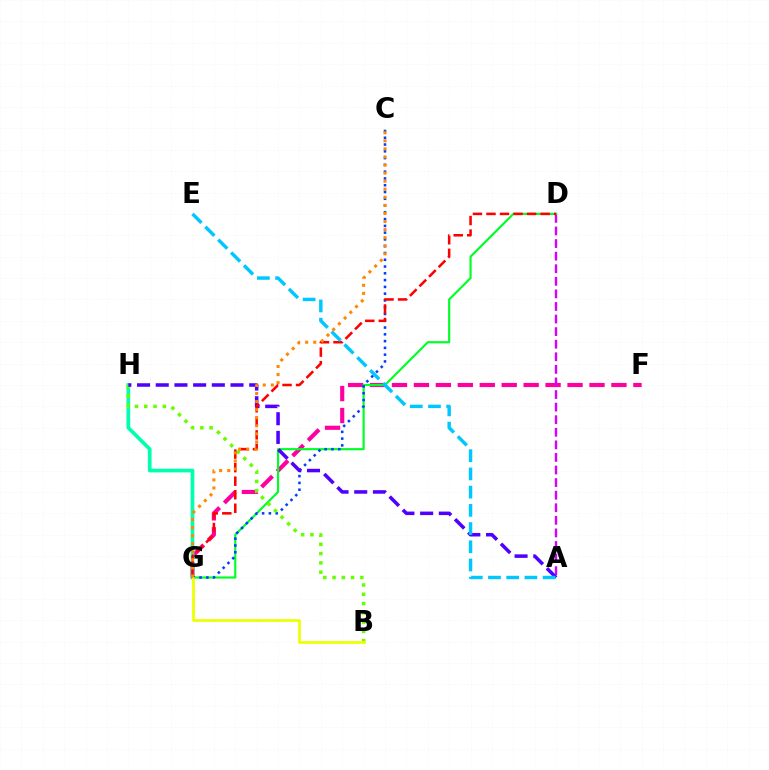{('F', 'G'): [{'color': '#ff00a0', 'line_style': 'dashed', 'thickness': 2.98}], ('G', 'H'): [{'color': '#00ffaf', 'line_style': 'solid', 'thickness': 2.67}], ('A', 'D'): [{'color': '#d600ff', 'line_style': 'dashed', 'thickness': 1.71}], ('D', 'G'): [{'color': '#00ff27', 'line_style': 'solid', 'thickness': 1.55}, {'color': '#ff0000', 'line_style': 'dashed', 'thickness': 1.84}], ('C', 'G'): [{'color': '#003fff', 'line_style': 'dotted', 'thickness': 1.84}, {'color': '#ff8800', 'line_style': 'dotted', 'thickness': 2.19}], ('B', 'H'): [{'color': '#66ff00', 'line_style': 'dotted', 'thickness': 2.52}], ('A', 'H'): [{'color': '#4f00ff', 'line_style': 'dashed', 'thickness': 2.54}], ('A', 'E'): [{'color': '#00c7ff', 'line_style': 'dashed', 'thickness': 2.47}], ('B', 'G'): [{'color': '#eeff00', 'line_style': 'solid', 'thickness': 1.97}]}